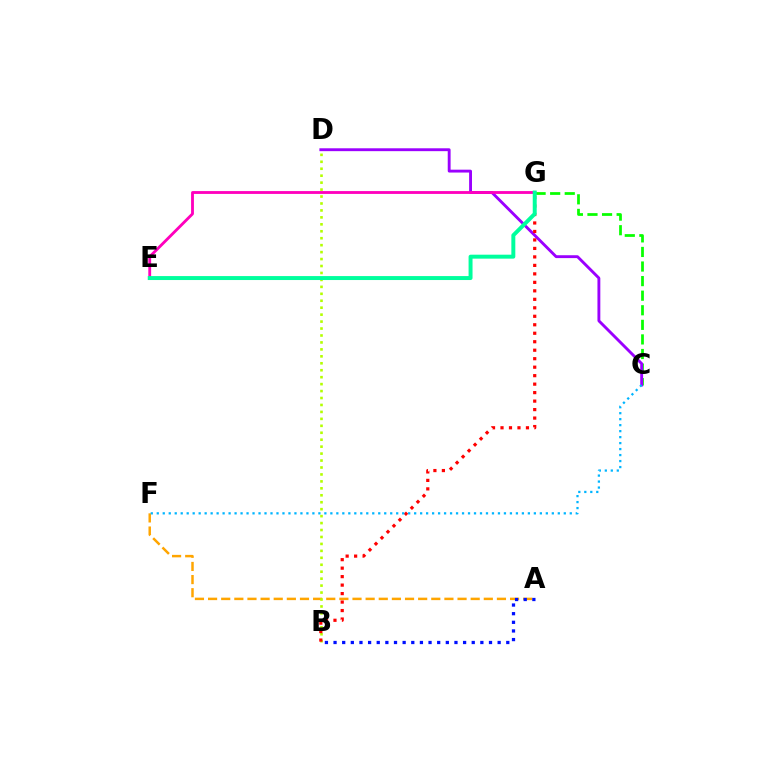{('A', 'F'): [{'color': '#ffa500', 'line_style': 'dashed', 'thickness': 1.78}], ('C', 'G'): [{'color': '#08ff00', 'line_style': 'dashed', 'thickness': 1.98}], ('B', 'D'): [{'color': '#b3ff00', 'line_style': 'dotted', 'thickness': 1.89}], ('C', 'D'): [{'color': '#9b00ff', 'line_style': 'solid', 'thickness': 2.07}], ('E', 'G'): [{'color': '#ff00bd', 'line_style': 'solid', 'thickness': 2.04}, {'color': '#00ff9d', 'line_style': 'solid', 'thickness': 2.85}], ('B', 'G'): [{'color': '#ff0000', 'line_style': 'dotted', 'thickness': 2.3}], ('A', 'B'): [{'color': '#0010ff', 'line_style': 'dotted', 'thickness': 2.35}], ('C', 'F'): [{'color': '#00b5ff', 'line_style': 'dotted', 'thickness': 1.63}]}